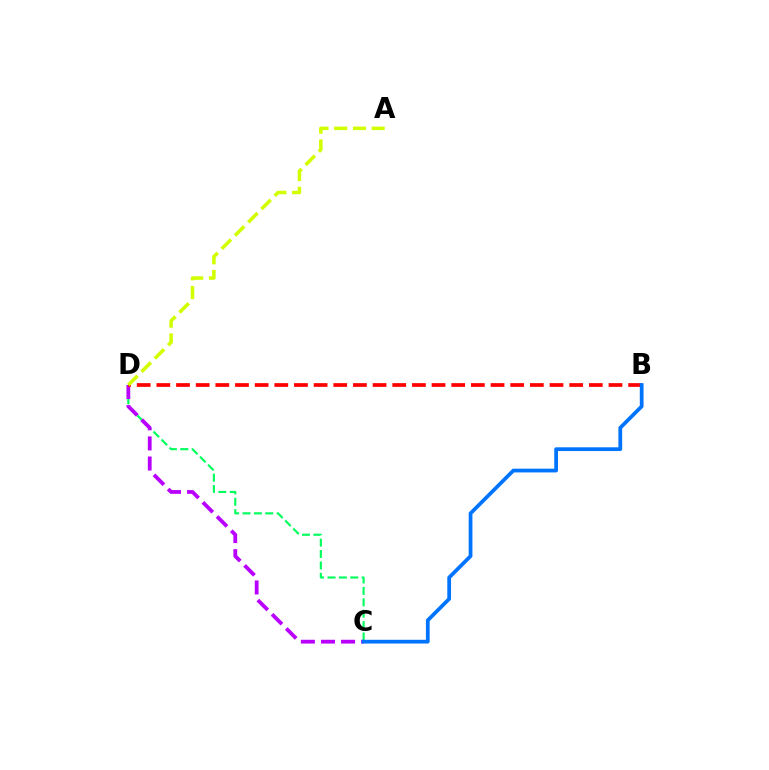{('C', 'D'): [{'color': '#00ff5c', 'line_style': 'dashed', 'thickness': 1.55}, {'color': '#b900ff', 'line_style': 'dashed', 'thickness': 2.73}], ('B', 'D'): [{'color': '#ff0000', 'line_style': 'dashed', 'thickness': 2.67}], ('B', 'C'): [{'color': '#0074ff', 'line_style': 'solid', 'thickness': 2.7}], ('A', 'D'): [{'color': '#d1ff00', 'line_style': 'dashed', 'thickness': 2.55}]}